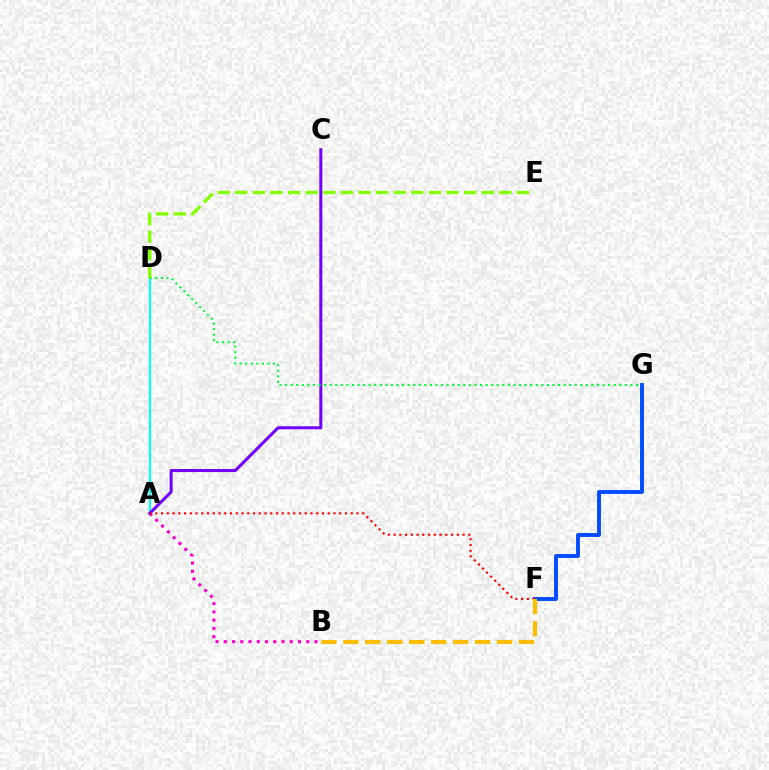{('F', 'G'): [{'color': '#004bff', 'line_style': 'solid', 'thickness': 2.8}], ('A', 'B'): [{'color': '#ff00cf', 'line_style': 'dotted', 'thickness': 2.24}], ('A', 'D'): [{'color': '#00fff6', 'line_style': 'solid', 'thickness': 1.57}], ('A', 'C'): [{'color': '#7200ff', 'line_style': 'solid', 'thickness': 2.18}], ('A', 'F'): [{'color': '#ff0000', 'line_style': 'dotted', 'thickness': 1.56}], ('D', 'G'): [{'color': '#00ff39', 'line_style': 'dotted', 'thickness': 1.51}], ('B', 'F'): [{'color': '#ffbd00', 'line_style': 'dashed', 'thickness': 2.98}], ('D', 'E'): [{'color': '#84ff00', 'line_style': 'dashed', 'thickness': 2.39}]}